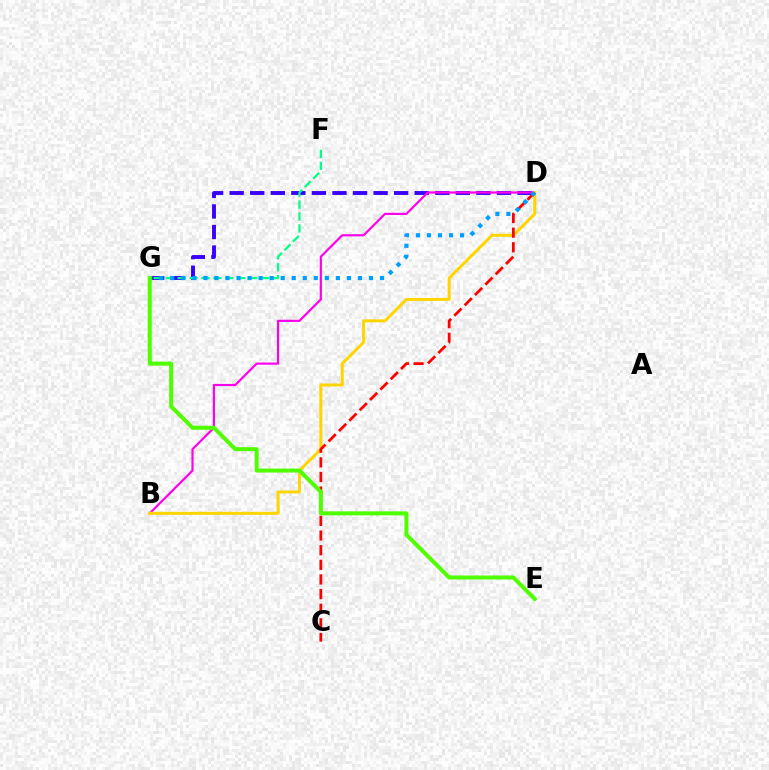{('D', 'G'): [{'color': '#3700ff', 'line_style': 'dashed', 'thickness': 2.79}, {'color': '#009eff', 'line_style': 'dotted', 'thickness': 3.0}], ('B', 'D'): [{'color': '#ff00ed', 'line_style': 'solid', 'thickness': 1.57}, {'color': '#ffd500', 'line_style': 'solid', 'thickness': 2.16}], ('F', 'G'): [{'color': '#00ff86', 'line_style': 'dashed', 'thickness': 1.62}], ('C', 'D'): [{'color': '#ff0000', 'line_style': 'dashed', 'thickness': 1.99}], ('E', 'G'): [{'color': '#4fff00', 'line_style': 'solid', 'thickness': 2.88}]}